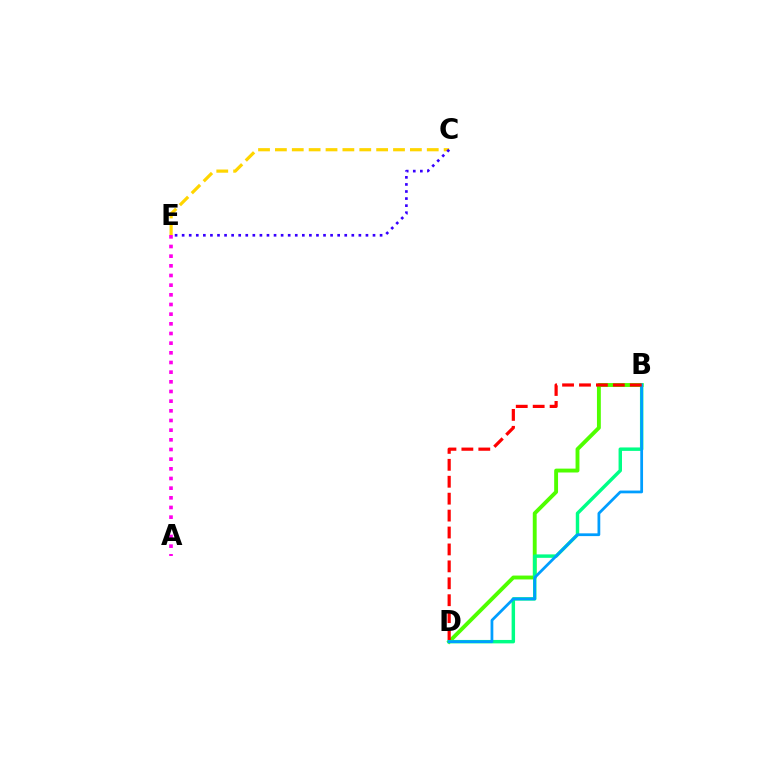{('C', 'E'): [{'color': '#ffd500', 'line_style': 'dashed', 'thickness': 2.29}, {'color': '#3700ff', 'line_style': 'dotted', 'thickness': 1.92}], ('B', 'D'): [{'color': '#4fff00', 'line_style': 'solid', 'thickness': 2.79}, {'color': '#00ff86', 'line_style': 'solid', 'thickness': 2.48}, {'color': '#009eff', 'line_style': 'solid', 'thickness': 1.99}, {'color': '#ff0000', 'line_style': 'dashed', 'thickness': 2.3}], ('A', 'E'): [{'color': '#ff00ed', 'line_style': 'dotted', 'thickness': 2.63}]}